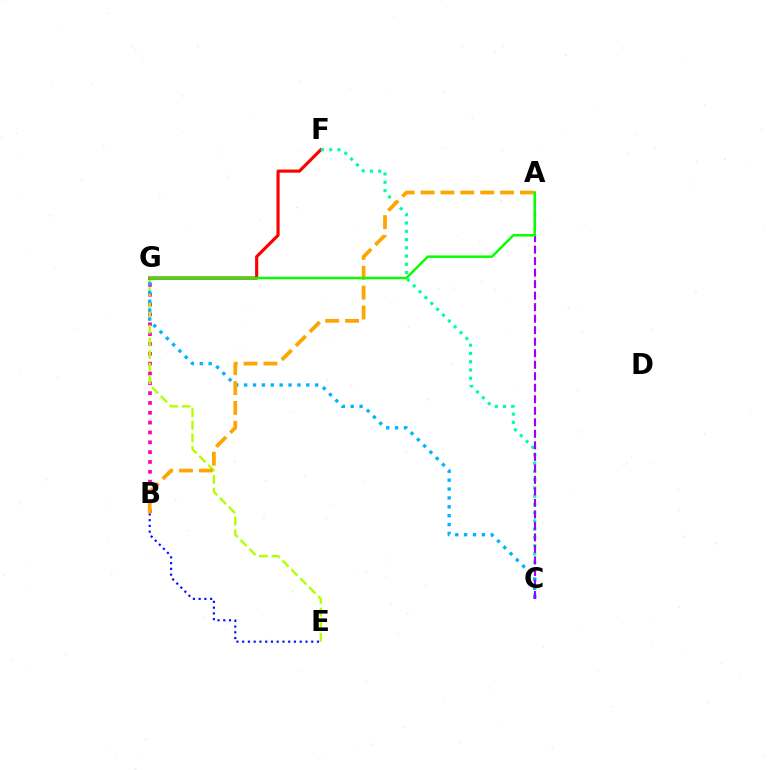{('B', 'G'): [{'color': '#ff00bd', 'line_style': 'dotted', 'thickness': 2.67}], ('E', 'G'): [{'color': '#b3ff00', 'line_style': 'dashed', 'thickness': 1.71}], ('F', 'G'): [{'color': '#ff0000', 'line_style': 'solid', 'thickness': 2.26}], ('C', 'F'): [{'color': '#00ff9d', 'line_style': 'dotted', 'thickness': 2.25}], ('B', 'E'): [{'color': '#0010ff', 'line_style': 'dotted', 'thickness': 1.56}], ('C', 'G'): [{'color': '#00b5ff', 'line_style': 'dotted', 'thickness': 2.41}], ('A', 'C'): [{'color': '#9b00ff', 'line_style': 'dashed', 'thickness': 1.56}], ('A', 'B'): [{'color': '#ffa500', 'line_style': 'dashed', 'thickness': 2.7}], ('A', 'G'): [{'color': '#08ff00', 'line_style': 'solid', 'thickness': 1.79}]}